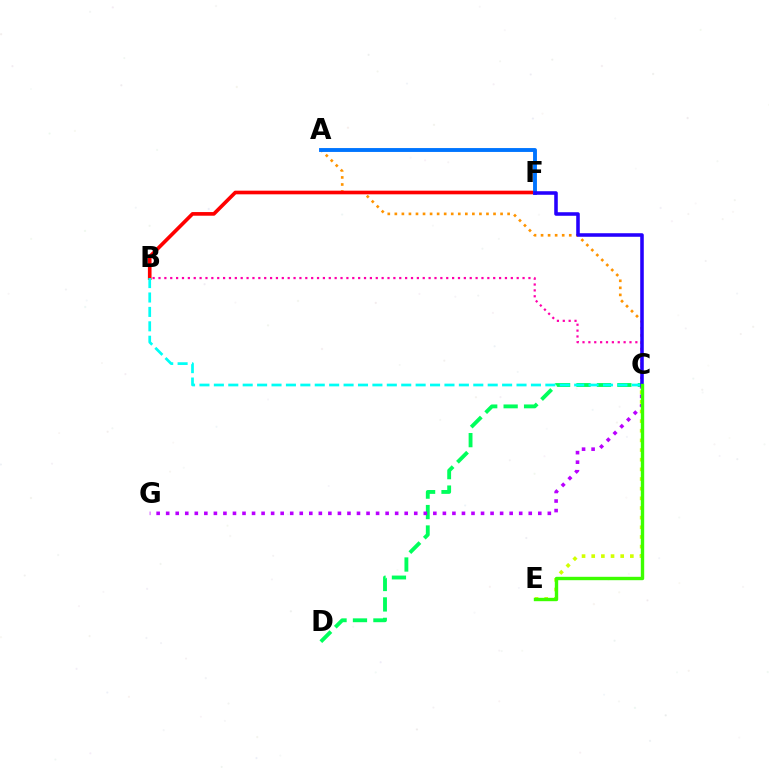{('A', 'C'): [{'color': '#ff9400', 'line_style': 'dotted', 'thickness': 1.92}], ('C', 'E'): [{'color': '#d1ff00', 'line_style': 'dotted', 'thickness': 2.62}, {'color': '#3dff00', 'line_style': 'solid', 'thickness': 2.43}], ('B', 'F'): [{'color': '#ff0000', 'line_style': 'solid', 'thickness': 2.63}], ('C', 'D'): [{'color': '#00ff5c', 'line_style': 'dashed', 'thickness': 2.78}], ('B', 'C'): [{'color': '#ff00ac', 'line_style': 'dotted', 'thickness': 1.6}, {'color': '#00fff6', 'line_style': 'dashed', 'thickness': 1.96}], ('C', 'G'): [{'color': '#b900ff', 'line_style': 'dotted', 'thickness': 2.59}], ('A', 'F'): [{'color': '#0074ff', 'line_style': 'solid', 'thickness': 2.8}], ('C', 'F'): [{'color': '#2500ff', 'line_style': 'solid', 'thickness': 2.56}]}